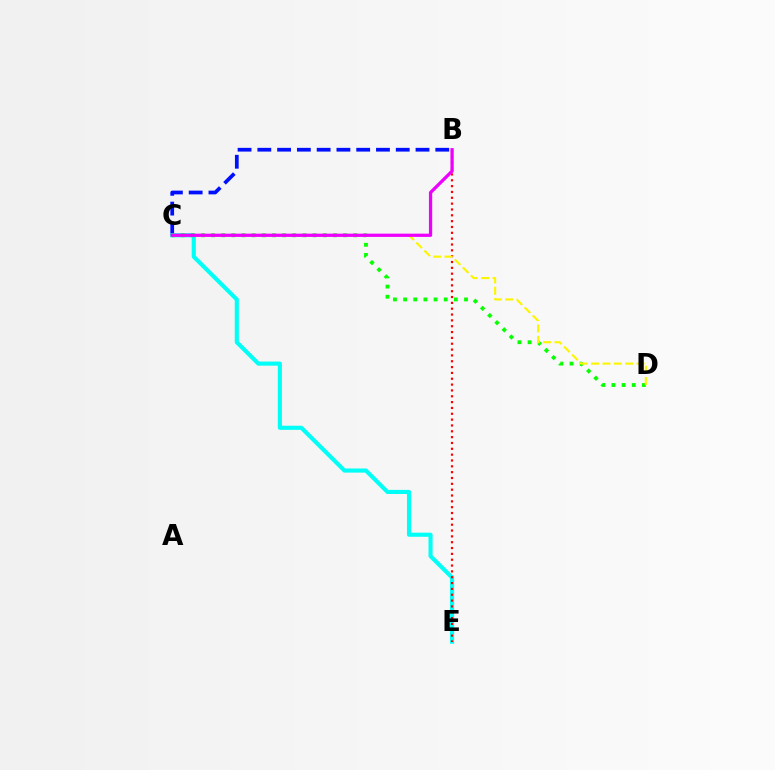{('B', 'C'): [{'color': '#0010ff', 'line_style': 'dashed', 'thickness': 2.69}, {'color': '#ee00ff', 'line_style': 'solid', 'thickness': 2.34}], ('C', 'E'): [{'color': '#00fff6', 'line_style': 'solid', 'thickness': 2.96}], ('C', 'D'): [{'color': '#08ff00', 'line_style': 'dotted', 'thickness': 2.76}, {'color': '#fcf500', 'line_style': 'dashed', 'thickness': 1.54}], ('B', 'E'): [{'color': '#ff0000', 'line_style': 'dotted', 'thickness': 1.59}]}